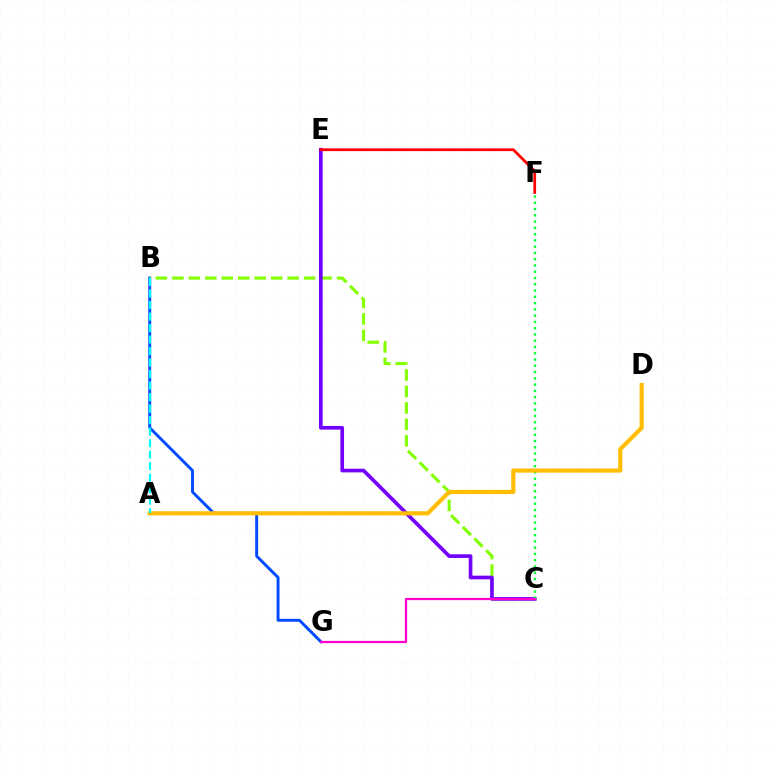{('B', 'G'): [{'color': '#004bff', 'line_style': 'solid', 'thickness': 2.11}], ('B', 'C'): [{'color': '#84ff00', 'line_style': 'dashed', 'thickness': 2.24}], ('C', 'E'): [{'color': '#7200ff', 'line_style': 'solid', 'thickness': 2.64}], ('C', 'F'): [{'color': '#00ff39', 'line_style': 'dotted', 'thickness': 1.7}], ('C', 'G'): [{'color': '#ff00cf', 'line_style': 'solid', 'thickness': 1.61}], ('A', 'D'): [{'color': '#ffbd00', 'line_style': 'solid', 'thickness': 2.98}], ('E', 'F'): [{'color': '#ff0000', 'line_style': 'solid', 'thickness': 1.99}], ('A', 'B'): [{'color': '#00fff6', 'line_style': 'dashed', 'thickness': 1.56}]}